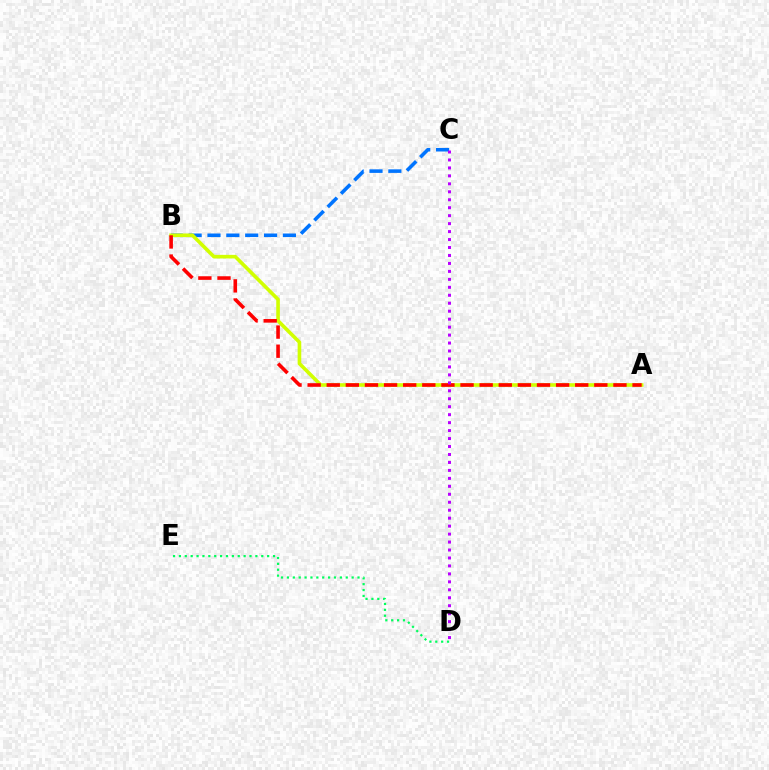{('B', 'C'): [{'color': '#0074ff', 'line_style': 'dashed', 'thickness': 2.56}], ('D', 'E'): [{'color': '#00ff5c', 'line_style': 'dotted', 'thickness': 1.6}], ('A', 'B'): [{'color': '#d1ff00', 'line_style': 'solid', 'thickness': 2.61}, {'color': '#ff0000', 'line_style': 'dashed', 'thickness': 2.6}], ('C', 'D'): [{'color': '#b900ff', 'line_style': 'dotted', 'thickness': 2.16}]}